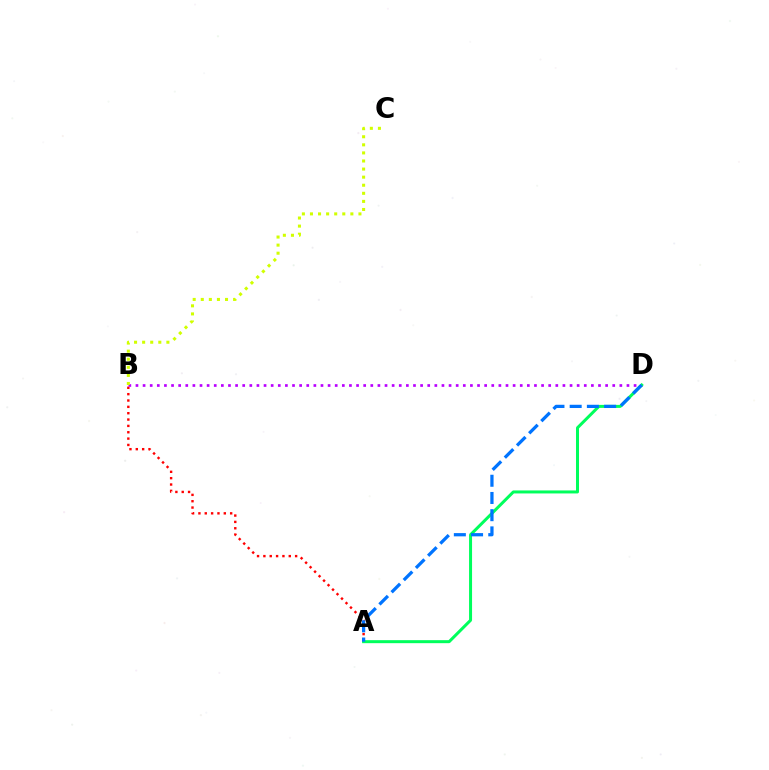{('A', 'B'): [{'color': '#ff0000', 'line_style': 'dotted', 'thickness': 1.72}], ('B', 'D'): [{'color': '#b900ff', 'line_style': 'dotted', 'thickness': 1.93}], ('B', 'C'): [{'color': '#d1ff00', 'line_style': 'dotted', 'thickness': 2.2}], ('A', 'D'): [{'color': '#00ff5c', 'line_style': 'solid', 'thickness': 2.16}, {'color': '#0074ff', 'line_style': 'dashed', 'thickness': 2.34}]}